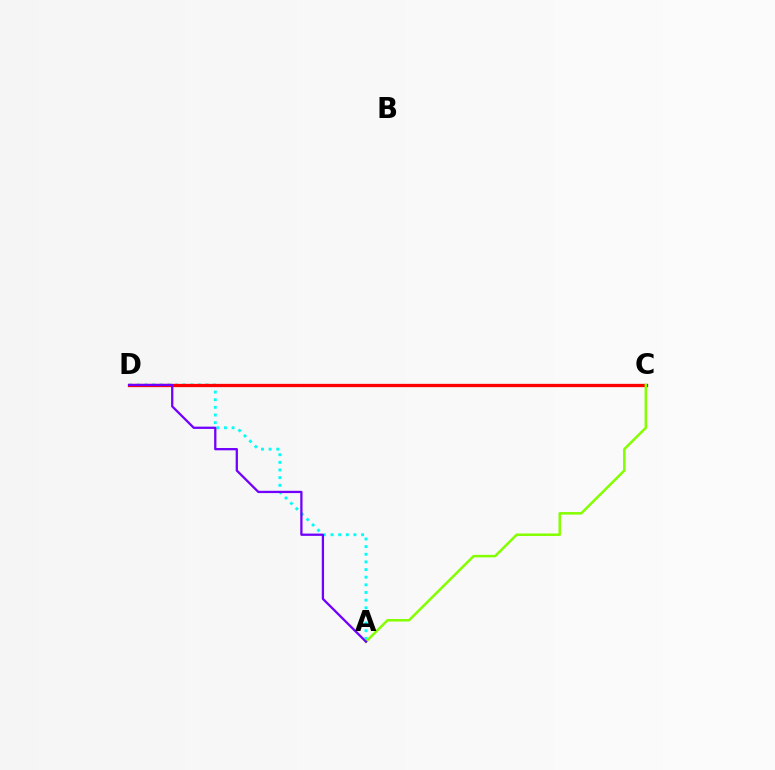{('A', 'D'): [{'color': '#00fff6', 'line_style': 'dotted', 'thickness': 2.08}, {'color': '#7200ff', 'line_style': 'solid', 'thickness': 1.64}], ('C', 'D'): [{'color': '#ff0000', 'line_style': 'solid', 'thickness': 2.37}], ('A', 'C'): [{'color': '#84ff00', 'line_style': 'solid', 'thickness': 1.81}]}